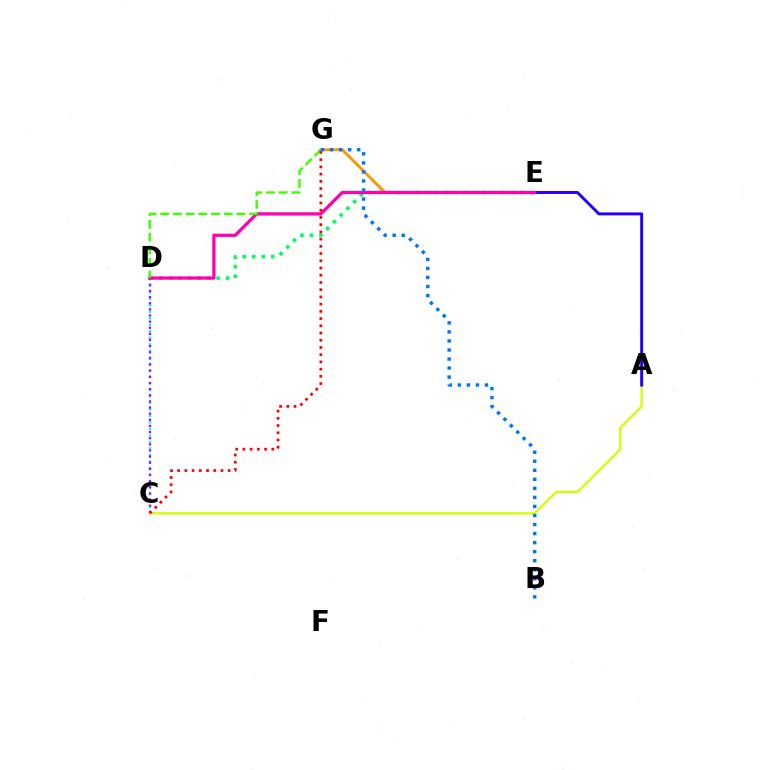{('C', 'D'): [{'color': '#00fff6', 'line_style': 'dotted', 'thickness': 1.77}, {'color': '#b900ff', 'line_style': 'dotted', 'thickness': 1.67}], ('D', 'E'): [{'color': '#00ff5c', 'line_style': 'dotted', 'thickness': 2.58}, {'color': '#ff00ac', 'line_style': 'solid', 'thickness': 2.33}], ('A', 'C'): [{'color': '#d1ff00', 'line_style': 'solid', 'thickness': 1.65}], ('E', 'G'): [{'color': '#ff9400', 'line_style': 'solid', 'thickness': 2.05}], ('A', 'E'): [{'color': '#2500ff', 'line_style': 'solid', 'thickness': 2.14}], ('D', 'G'): [{'color': '#3dff00', 'line_style': 'dashed', 'thickness': 1.73}], ('C', 'G'): [{'color': '#ff0000', 'line_style': 'dotted', 'thickness': 1.96}], ('B', 'G'): [{'color': '#0074ff', 'line_style': 'dotted', 'thickness': 2.46}]}